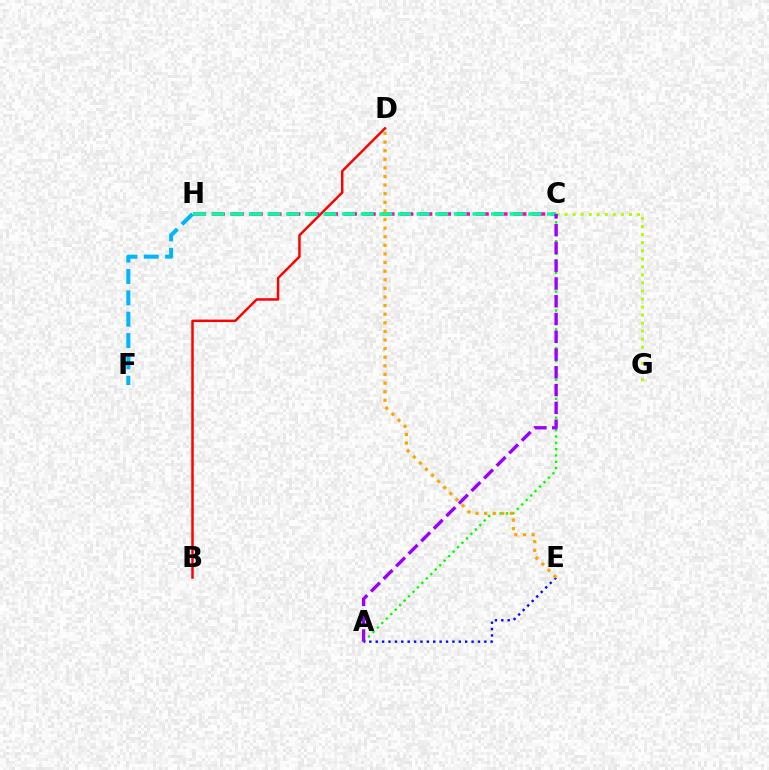{('A', 'C'): [{'color': '#08ff00', 'line_style': 'dotted', 'thickness': 1.71}, {'color': '#9b00ff', 'line_style': 'dashed', 'thickness': 2.41}], ('F', 'H'): [{'color': '#00b5ff', 'line_style': 'dashed', 'thickness': 2.9}], ('A', 'E'): [{'color': '#0010ff', 'line_style': 'dotted', 'thickness': 1.74}], ('B', 'D'): [{'color': '#ff0000', 'line_style': 'solid', 'thickness': 1.78}], ('C', 'G'): [{'color': '#b3ff00', 'line_style': 'dotted', 'thickness': 2.19}], ('C', 'H'): [{'color': '#ff00bd', 'line_style': 'dashed', 'thickness': 2.56}, {'color': '#00ff9d', 'line_style': 'dashed', 'thickness': 2.53}], ('D', 'E'): [{'color': '#ffa500', 'line_style': 'dotted', 'thickness': 2.34}]}